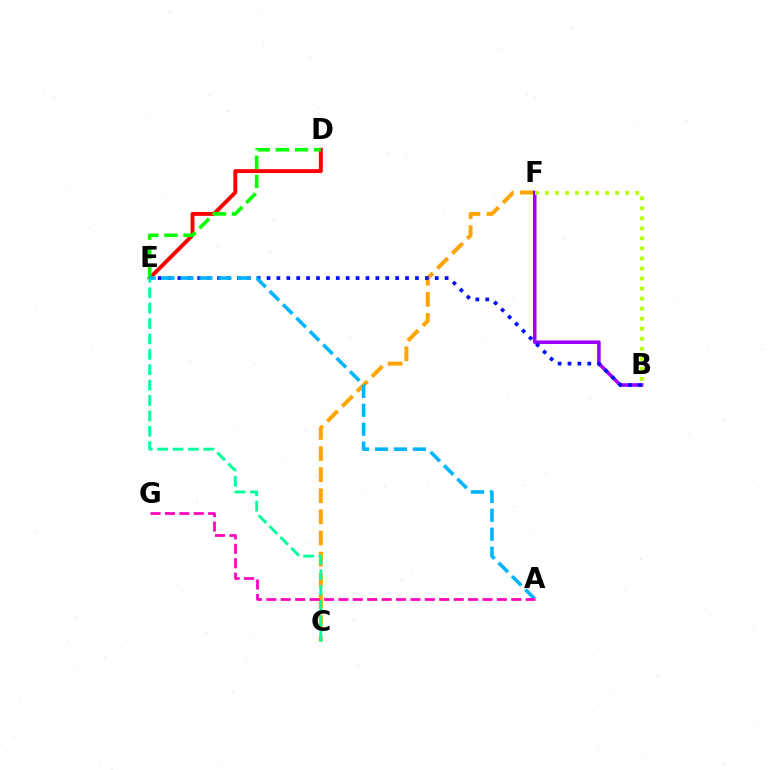{('D', 'E'): [{'color': '#ff0000', 'line_style': 'solid', 'thickness': 2.82}, {'color': '#08ff00', 'line_style': 'dashed', 'thickness': 2.59}], ('C', 'F'): [{'color': '#ffa500', 'line_style': 'dashed', 'thickness': 2.87}], ('B', 'F'): [{'color': '#9b00ff', 'line_style': 'solid', 'thickness': 2.55}, {'color': '#b3ff00', 'line_style': 'dotted', 'thickness': 2.73}], ('B', 'E'): [{'color': '#0010ff', 'line_style': 'dotted', 'thickness': 2.69}], ('C', 'E'): [{'color': '#00ff9d', 'line_style': 'dashed', 'thickness': 2.09}], ('A', 'E'): [{'color': '#00b5ff', 'line_style': 'dashed', 'thickness': 2.57}], ('A', 'G'): [{'color': '#ff00bd', 'line_style': 'dashed', 'thickness': 1.96}]}